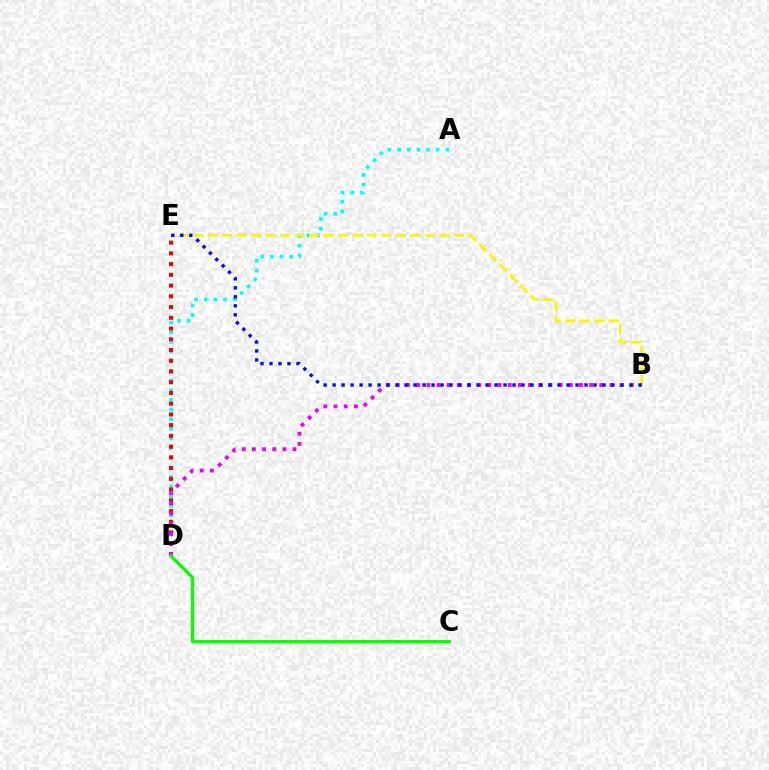{('A', 'D'): [{'color': '#00fff6', 'line_style': 'dotted', 'thickness': 2.62}], ('D', 'E'): [{'color': '#ff0000', 'line_style': 'dotted', 'thickness': 2.92}], ('B', 'E'): [{'color': '#fcf500', 'line_style': 'dashed', 'thickness': 1.97}, {'color': '#0010ff', 'line_style': 'dotted', 'thickness': 2.44}], ('B', 'D'): [{'color': '#ee00ff', 'line_style': 'dotted', 'thickness': 2.76}], ('C', 'D'): [{'color': '#08ff00', 'line_style': 'solid', 'thickness': 2.36}]}